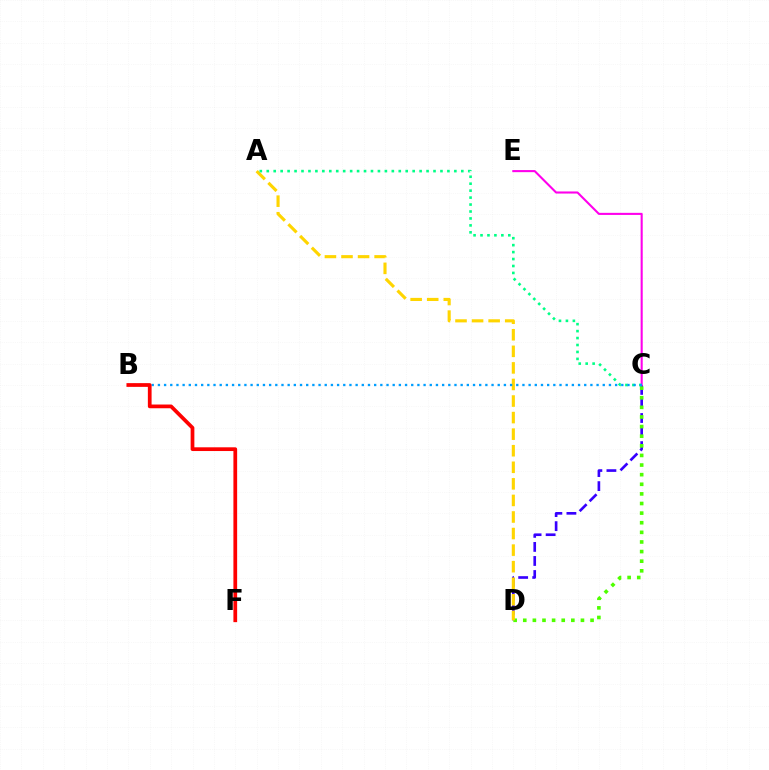{('C', 'D'): [{'color': '#3700ff', 'line_style': 'dashed', 'thickness': 1.91}, {'color': '#4fff00', 'line_style': 'dotted', 'thickness': 2.61}], ('C', 'E'): [{'color': '#ff00ed', 'line_style': 'solid', 'thickness': 1.51}], ('A', 'D'): [{'color': '#ffd500', 'line_style': 'dashed', 'thickness': 2.25}], ('A', 'C'): [{'color': '#00ff86', 'line_style': 'dotted', 'thickness': 1.89}], ('B', 'C'): [{'color': '#009eff', 'line_style': 'dotted', 'thickness': 1.68}], ('B', 'F'): [{'color': '#ff0000', 'line_style': 'solid', 'thickness': 2.69}]}